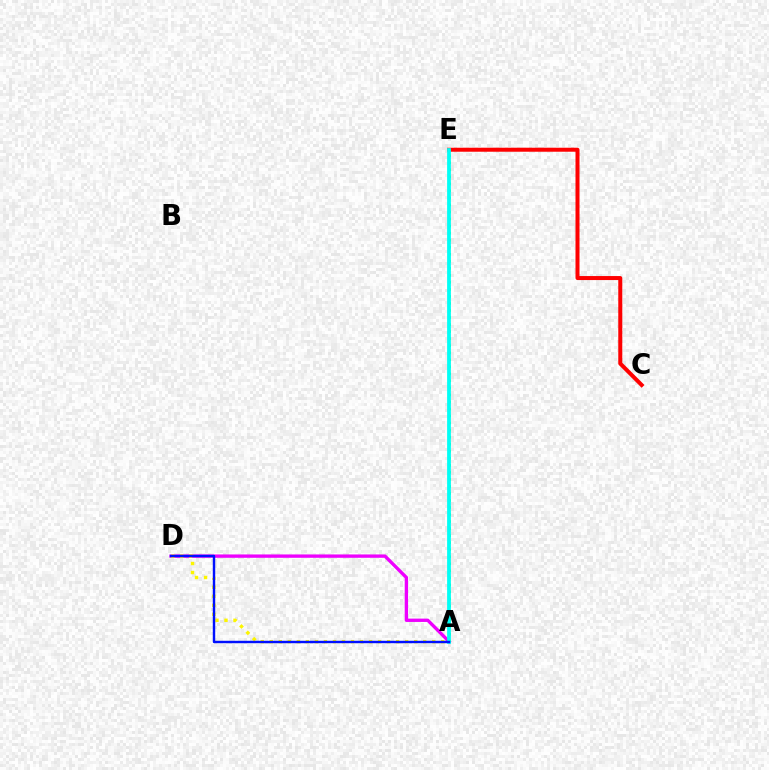{('C', 'E'): [{'color': '#ff0000', 'line_style': 'solid', 'thickness': 2.88}], ('A', 'D'): [{'color': '#ee00ff', 'line_style': 'solid', 'thickness': 2.4}, {'color': '#fcf500', 'line_style': 'dotted', 'thickness': 2.45}, {'color': '#0010ff', 'line_style': 'solid', 'thickness': 1.75}], ('A', 'E'): [{'color': '#08ff00', 'line_style': 'dotted', 'thickness': 1.91}, {'color': '#00fff6', 'line_style': 'solid', 'thickness': 2.72}]}